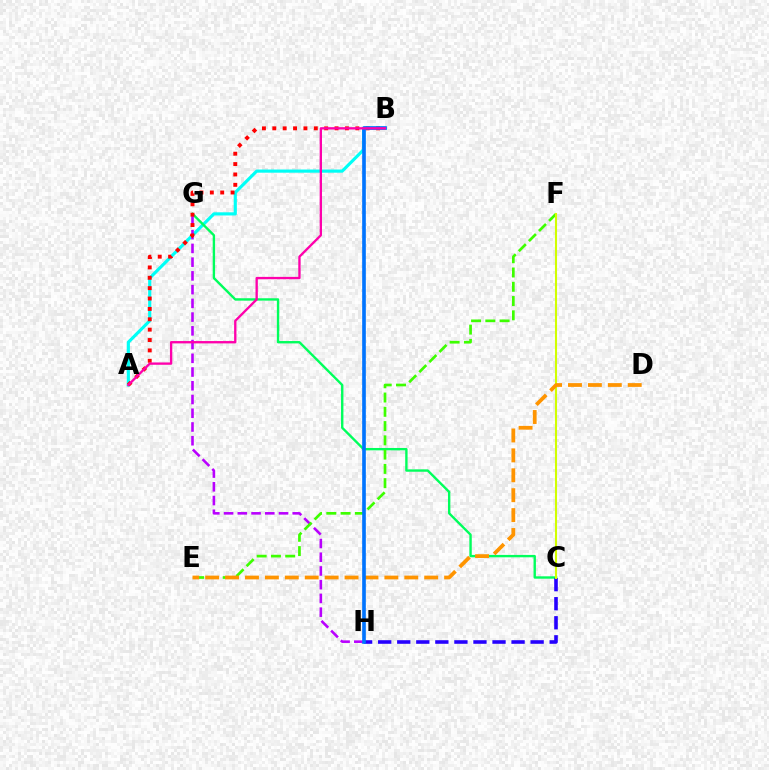{('A', 'B'): [{'color': '#00fff6', 'line_style': 'solid', 'thickness': 2.27}, {'color': '#ff0000', 'line_style': 'dotted', 'thickness': 2.82}, {'color': '#ff00ac', 'line_style': 'solid', 'thickness': 1.68}], ('C', 'G'): [{'color': '#00ff5c', 'line_style': 'solid', 'thickness': 1.71}], ('G', 'H'): [{'color': '#b900ff', 'line_style': 'dashed', 'thickness': 1.87}], ('C', 'H'): [{'color': '#2500ff', 'line_style': 'dashed', 'thickness': 2.59}], ('E', 'F'): [{'color': '#3dff00', 'line_style': 'dashed', 'thickness': 1.94}], ('C', 'F'): [{'color': '#d1ff00', 'line_style': 'solid', 'thickness': 1.5}], ('D', 'E'): [{'color': '#ff9400', 'line_style': 'dashed', 'thickness': 2.71}], ('B', 'H'): [{'color': '#0074ff', 'line_style': 'solid', 'thickness': 2.63}]}